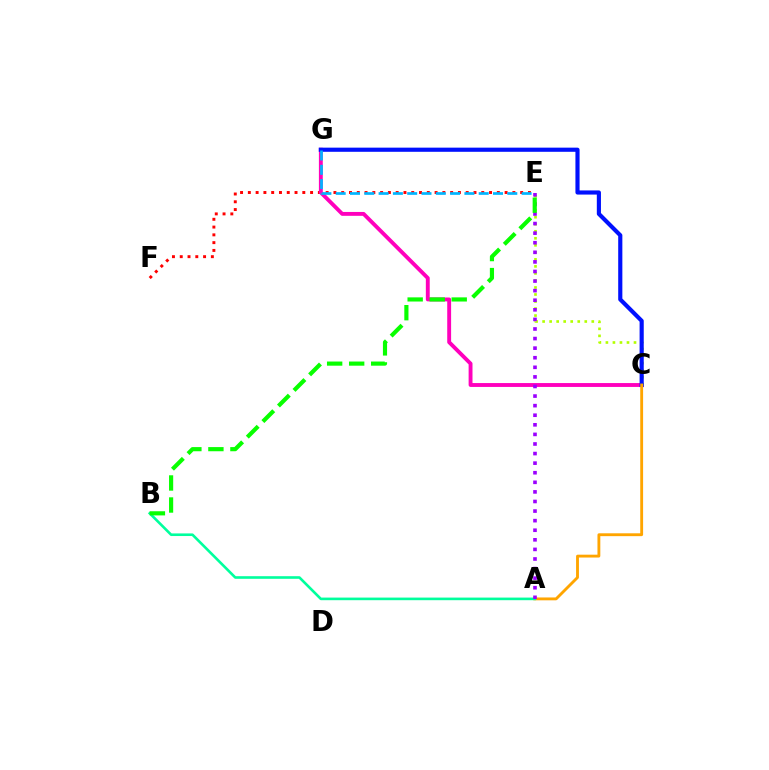{('E', 'F'): [{'color': '#ff0000', 'line_style': 'dotted', 'thickness': 2.11}], ('C', 'G'): [{'color': '#ff00bd', 'line_style': 'solid', 'thickness': 2.79}, {'color': '#0010ff', 'line_style': 'solid', 'thickness': 2.99}], ('C', 'E'): [{'color': '#b3ff00', 'line_style': 'dotted', 'thickness': 1.91}], ('A', 'C'): [{'color': '#ffa500', 'line_style': 'solid', 'thickness': 2.06}], ('A', 'B'): [{'color': '#00ff9d', 'line_style': 'solid', 'thickness': 1.88}], ('A', 'E'): [{'color': '#9b00ff', 'line_style': 'dotted', 'thickness': 2.6}], ('E', 'G'): [{'color': '#00b5ff', 'line_style': 'dashed', 'thickness': 1.94}], ('B', 'E'): [{'color': '#08ff00', 'line_style': 'dashed', 'thickness': 2.99}]}